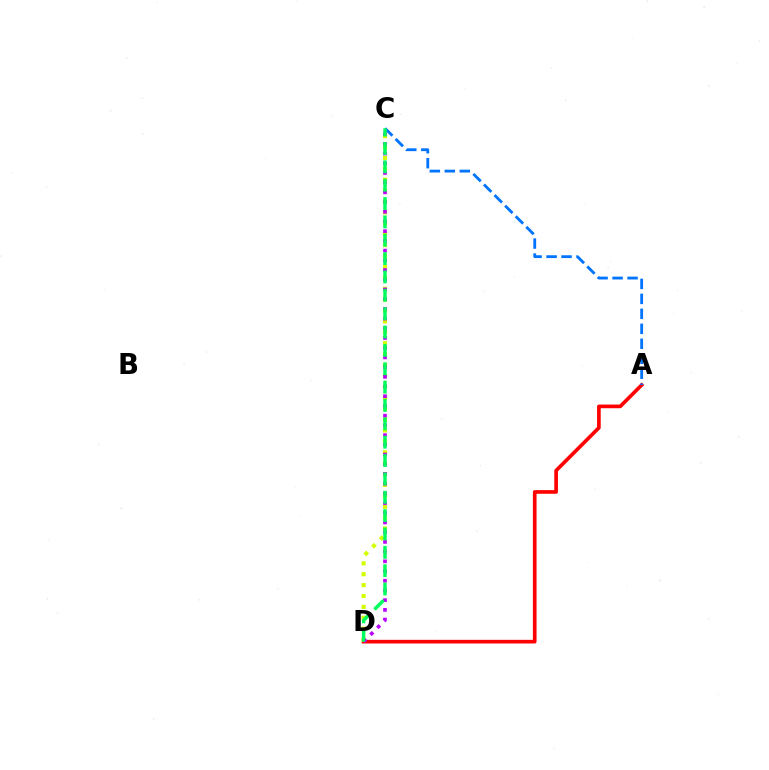{('A', 'D'): [{'color': '#ff0000', 'line_style': 'solid', 'thickness': 2.64}], ('C', 'D'): [{'color': '#d1ff00', 'line_style': 'dotted', 'thickness': 2.96}, {'color': '#b900ff', 'line_style': 'dotted', 'thickness': 2.64}, {'color': '#00ff5c', 'line_style': 'dashed', 'thickness': 2.49}], ('A', 'C'): [{'color': '#0074ff', 'line_style': 'dashed', 'thickness': 2.03}]}